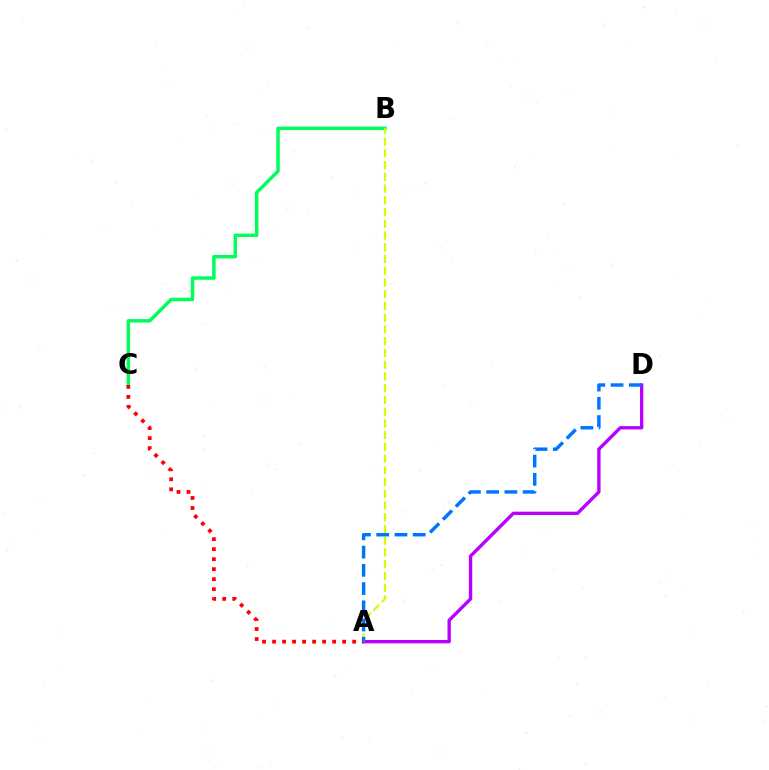{('B', 'C'): [{'color': '#00ff5c', 'line_style': 'solid', 'thickness': 2.5}], ('A', 'D'): [{'color': '#b900ff', 'line_style': 'solid', 'thickness': 2.41}, {'color': '#0074ff', 'line_style': 'dashed', 'thickness': 2.48}], ('A', 'C'): [{'color': '#ff0000', 'line_style': 'dotted', 'thickness': 2.72}], ('A', 'B'): [{'color': '#d1ff00', 'line_style': 'dashed', 'thickness': 1.59}]}